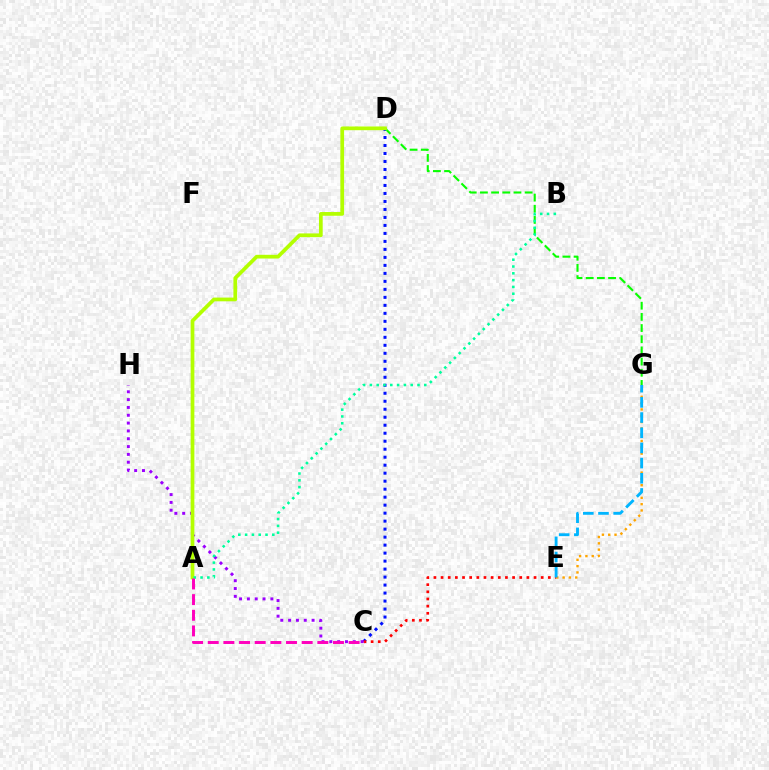{('C', 'D'): [{'color': '#0010ff', 'line_style': 'dotted', 'thickness': 2.17}], ('E', 'G'): [{'color': '#ffa500', 'line_style': 'dotted', 'thickness': 1.72}, {'color': '#00b5ff', 'line_style': 'dashed', 'thickness': 2.06}], ('D', 'G'): [{'color': '#08ff00', 'line_style': 'dashed', 'thickness': 1.52}], ('C', 'E'): [{'color': '#ff0000', 'line_style': 'dotted', 'thickness': 1.94}], ('C', 'H'): [{'color': '#9b00ff', 'line_style': 'dotted', 'thickness': 2.13}], ('A', 'D'): [{'color': '#b3ff00', 'line_style': 'solid', 'thickness': 2.68}], ('A', 'B'): [{'color': '#00ff9d', 'line_style': 'dotted', 'thickness': 1.85}], ('A', 'C'): [{'color': '#ff00bd', 'line_style': 'dashed', 'thickness': 2.13}]}